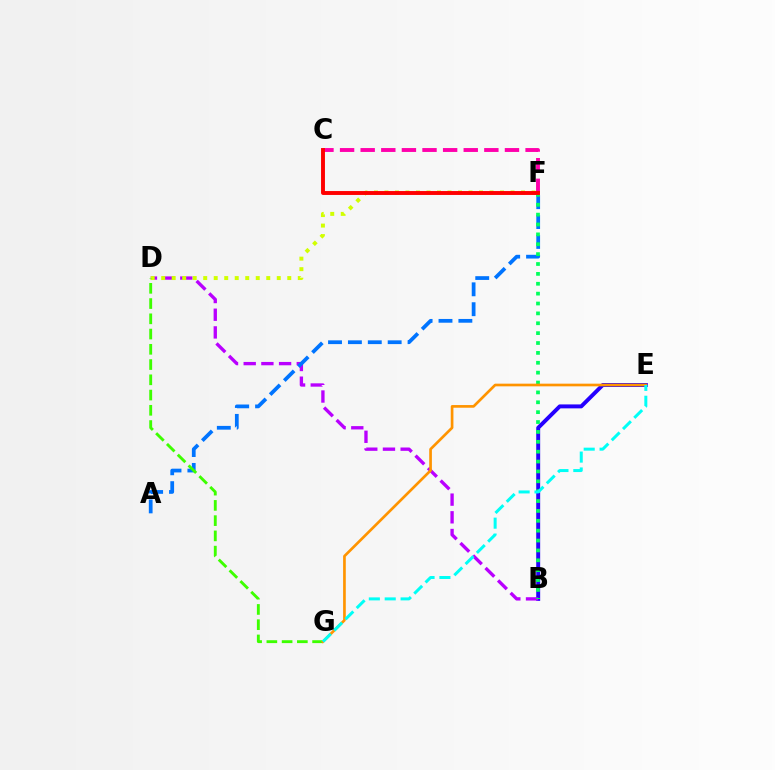{('B', 'E'): [{'color': '#2500ff', 'line_style': 'solid', 'thickness': 2.84}], ('B', 'D'): [{'color': '#b900ff', 'line_style': 'dashed', 'thickness': 2.4}], ('A', 'F'): [{'color': '#0074ff', 'line_style': 'dashed', 'thickness': 2.7}], ('D', 'F'): [{'color': '#d1ff00', 'line_style': 'dotted', 'thickness': 2.85}], ('D', 'G'): [{'color': '#3dff00', 'line_style': 'dashed', 'thickness': 2.07}], ('C', 'F'): [{'color': '#ff00ac', 'line_style': 'dashed', 'thickness': 2.8}, {'color': '#ff0000', 'line_style': 'solid', 'thickness': 2.81}], ('B', 'F'): [{'color': '#00ff5c', 'line_style': 'dotted', 'thickness': 2.68}], ('E', 'G'): [{'color': '#ff9400', 'line_style': 'solid', 'thickness': 1.93}, {'color': '#00fff6', 'line_style': 'dashed', 'thickness': 2.16}]}